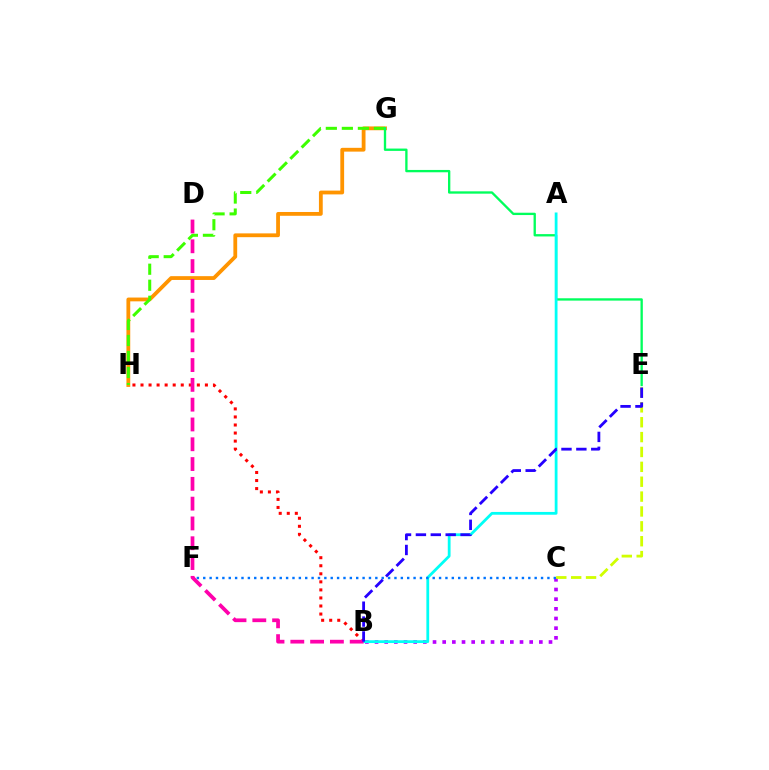{('G', 'H'): [{'color': '#ff9400', 'line_style': 'solid', 'thickness': 2.74}, {'color': '#3dff00', 'line_style': 'dashed', 'thickness': 2.18}], ('B', 'H'): [{'color': '#ff0000', 'line_style': 'dotted', 'thickness': 2.19}], ('E', 'G'): [{'color': '#00ff5c', 'line_style': 'solid', 'thickness': 1.68}], ('B', 'C'): [{'color': '#b900ff', 'line_style': 'dotted', 'thickness': 2.63}], ('A', 'B'): [{'color': '#00fff6', 'line_style': 'solid', 'thickness': 2.0}], ('B', 'D'): [{'color': '#ff00ac', 'line_style': 'dashed', 'thickness': 2.69}], ('C', 'F'): [{'color': '#0074ff', 'line_style': 'dotted', 'thickness': 1.73}], ('C', 'E'): [{'color': '#d1ff00', 'line_style': 'dashed', 'thickness': 2.02}], ('B', 'E'): [{'color': '#2500ff', 'line_style': 'dashed', 'thickness': 2.02}]}